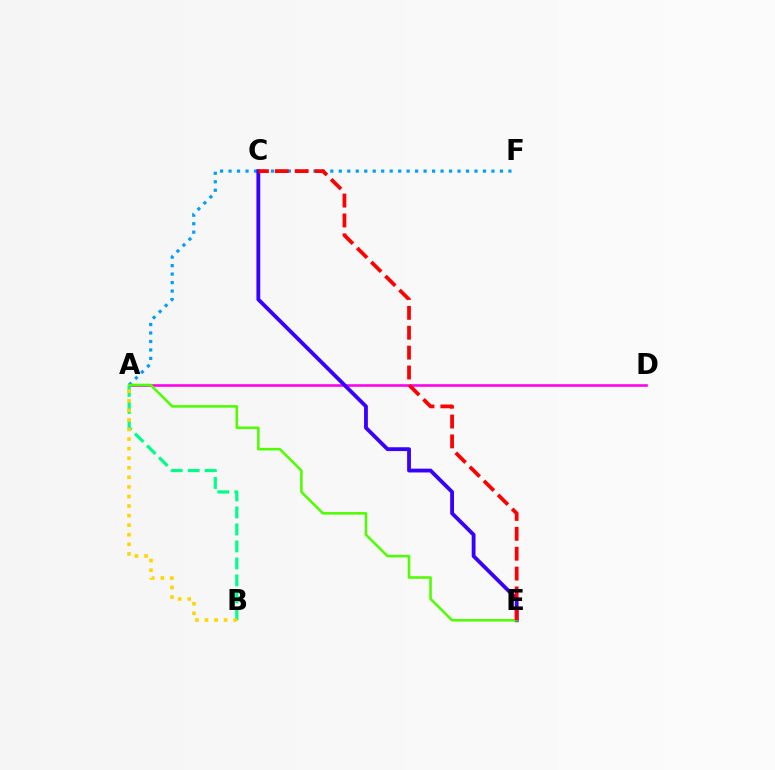{('A', 'F'): [{'color': '#009eff', 'line_style': 'dotted', 'thickness': 2.3}], ('A', 'D'): [{'color': '#ff00ed', 'line_style': 'solid', 'thickness': 1.88}], ('A', 'B'): [{'color': '#00ff86', 'line_style': 'dashed', 'thickness': 2.31}, {'color': '#ffd500', 'line_style': 'dotted', 'thickness': 2.6}], ('C', 'E'): [{'color': '#3700ff', 'line_style': 'solid', 'thickness': 2.75}, {'color': '#ff0000', 'line_style': 'dashed', 'thickness': 2.7}], ('A', 'E'): [{'color': '#4fff00', 'line_style': 'solid', 'thickness': 1.84}]}